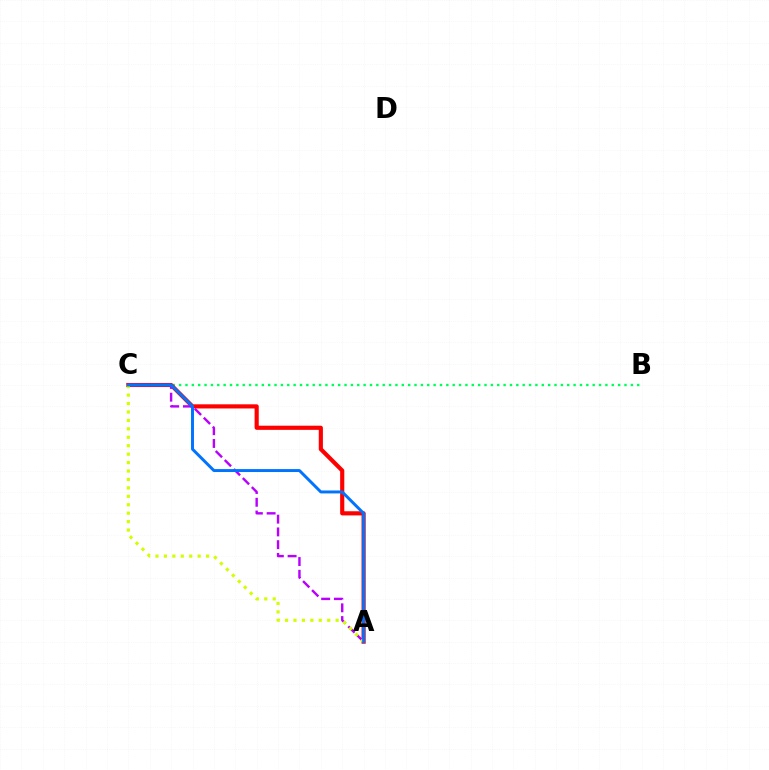{('B', 'C'): [{'color': '#00ff5c', 'line_style': 'dotted', 'thickness': 1.73}], ('A', 'C'): [{'color': '#ff0000', 'line_style': 'solid', 'thickness': 2.99}, {'color': '#b900ff', 'line_style': 'dashed', 'thickness': 1.73}, {'color': '#d1ff00', 'line_style': 'dotted', 'thickness': 2.29}, {'color': '#0074ff', 'line_style': 'solid', 'thickness': 2.13}]}